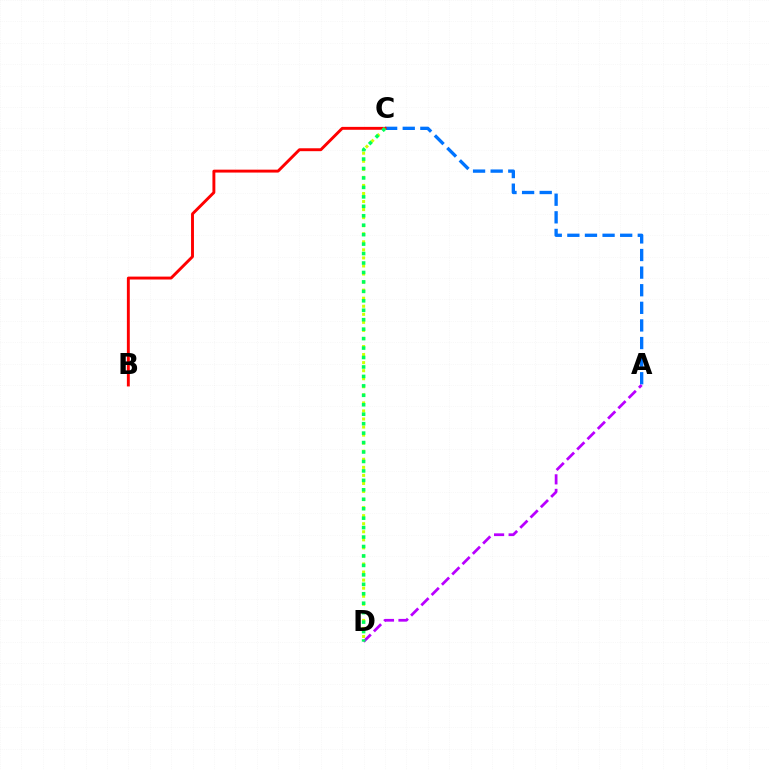{('A', 'C'): [{'color': '#0074ff', 'line_style': 'dashed', 'thickness': 2.39}], ('B', 'C'): [{'color': '#ff0000', 'line_style': 'solid', 'thickness': 2.09}], ('C', 'D'): [{'color': '#d1ff00', 'line_style': 'dotted', 'thickness': 2.19}, {'color': '#00ff5c', 'line_style': 'dotted', 'thickness': 2.57}], ('A', 'D'): [{'color': '#b900ff', 'line_style': 'dashed', 'thickness': 1.98}]}